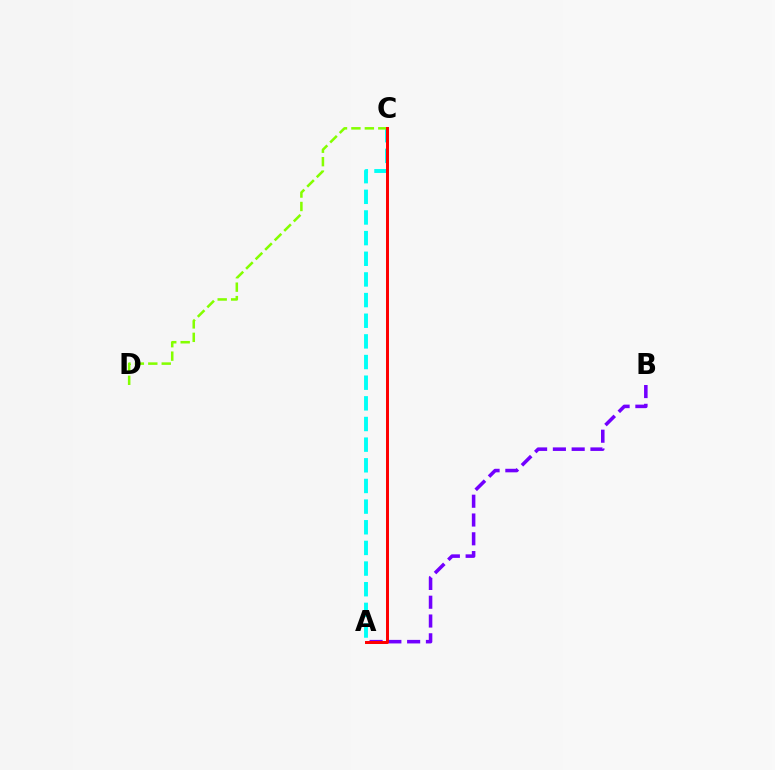{('A', 'C'): [{'color': '#00fff6', 'line_style': 'dashed', 'thickness': 2.81}, {'color': '#ff0000', 'line_style': 'solid', 'thickness': 2.14}], ('A', 'B'): [{'color': '#7200ff', 'line_style': 'dashed', 'thickness': 2.55}], ('C', 'D'): [{'color': '#84ff00', 'line_style': 'dashed', 'thickness': 1.83}]}